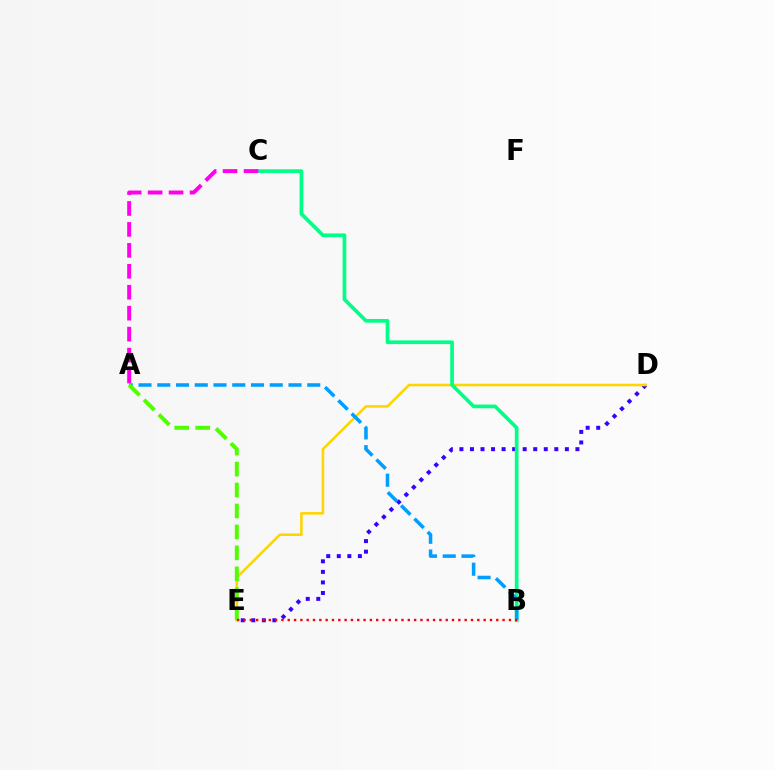{('D', 'E'): [{'color': '#3700ff', 'line_style': 'dotted', 'thickness': 2.87}, {'color': '#ffd500', 'line_style': 'solid', 'thickness': 1.85}], ('B', 'C'): [{'color': '#00ff86', 'line_style': 'solid', 'thickness': 2.65}], ('A', 'C'): [{'color': '#ff00ed', 'line_style': 'dashed', 'thickness': 2.85}], ('A', 'B'): [{'color': '#009eff', 'line_style': 'dashed', 'thickness': 2.55}], ('A', 'E'): [{'color': '#4fff00', 'line_style': 'dashed', 'thickness': 2.85}], ('B', 'E'): [{'color': '#ff0000', 'line_style': 'dotted', 'thickness': 1.72}]}